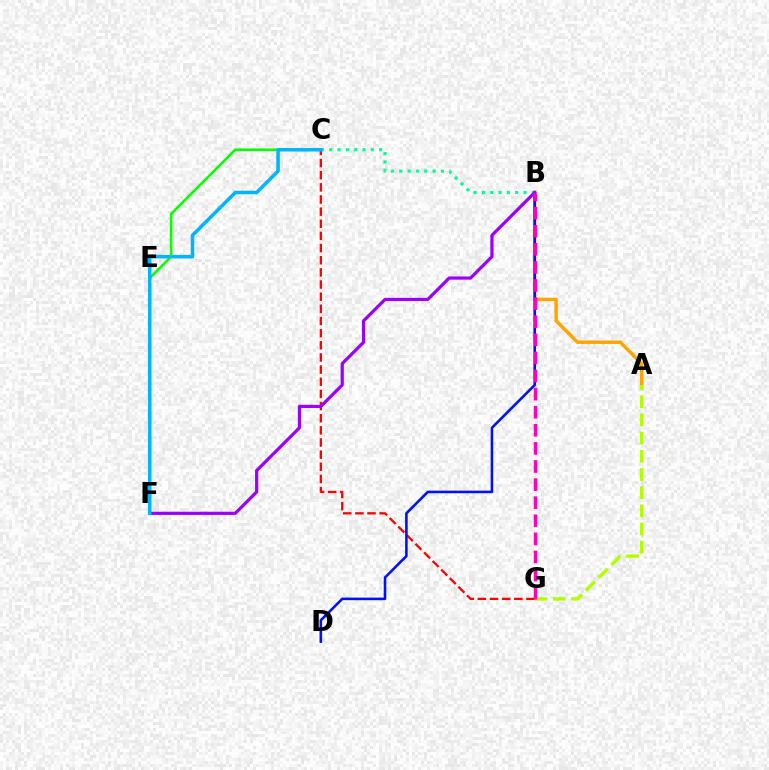{('A', 'B'): [{'color': '#ffa500', 'line_style': 'solid', 'thickness': 2.49}], ('A', 'G'): [{'color': '#b3ff00', 'line_style': 'dashed', 'thickness': 2.47}], ('C', 'E'): [{'color': '#08ff00', 'line_style': 'solid', 'thickness': 1.86}], ('B', 'C'): [{'color': '#00ff9d', 'line_style': 'dotted', 'thickness': 2.26}], ('C', 'G'): [{'color': '#ff0000', 'line_style': 'dashed', 'thickness': 1.65}], ('B', 'D'): [{'color': '#0010ff', 'line_style': 'solid', 'thickness': 1.85}], ('B', 'F'): [{'color': '#9b00ff', 'line_style': 'solid', 'thickness': 2.3}], ('B', 'G'): [{'color': '#ff00bd', 'line_style': 'dashed', 'thickness': 2.46}], ('C', 'F'): [{'color': '#00b5ff', 'line_style': 'solid', 'thickness': 2.55}]}